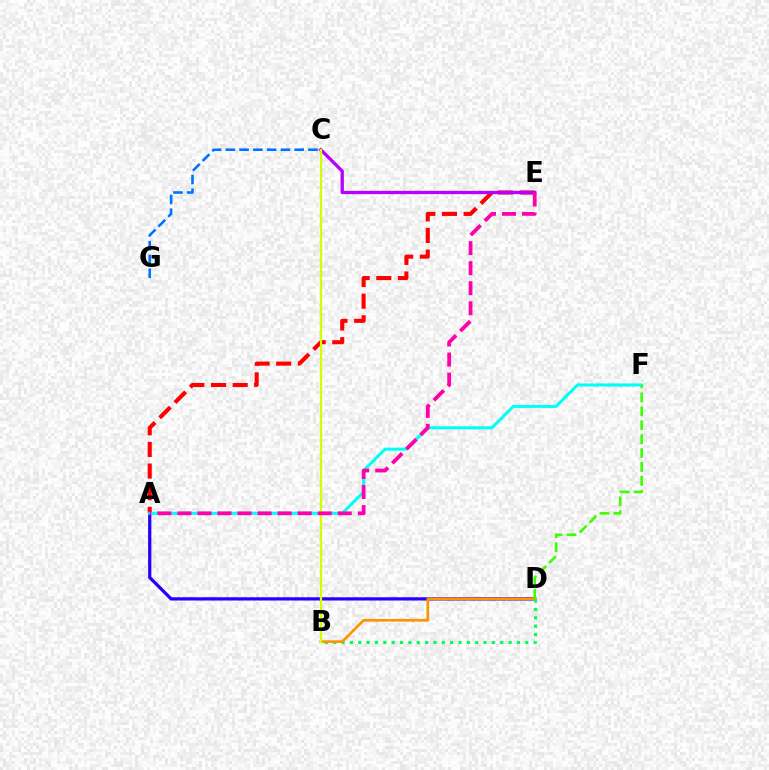{('A', 'D'): [{'color': '#2500ff', 'line_style': 'solid', 'thickness': 2.33}], ('A', 'E'): [{'color': '#ff0000', 'line_style': 'dashed', 'thickness': 2.94}, {'color': '#ff00ac', 'line_style': 'dashed', 'thickness': 2.72}], ('B', 'D'): [{'color': '#00ff5c', 'line_style': 'dotted', 'thickness': 2.27}, {'color': '#ff9400', 'line_style': 'solid', 'thickness': 1.92}], ('A', 'F'): [{'color': '#00fff6', 'line_style': 'solid', 'thickness': 2.2}], ('C', 'E'): [{'color': '#b900ff', 'line_style': 'solid', 'thickness': 2.38}], ('D', 'F'): [{'color': '#3dff00', 'line_style': 'dashed', 'thickness': 1.89}], ('C', 'G'): [{'color': '#0074ff', 'line_style': 'dashed', 'thickness': 1.87}], ('B', 'C'): [{'color': '#d1ff00', 'line_style': 'solid', 'thickness': 1.6}]}